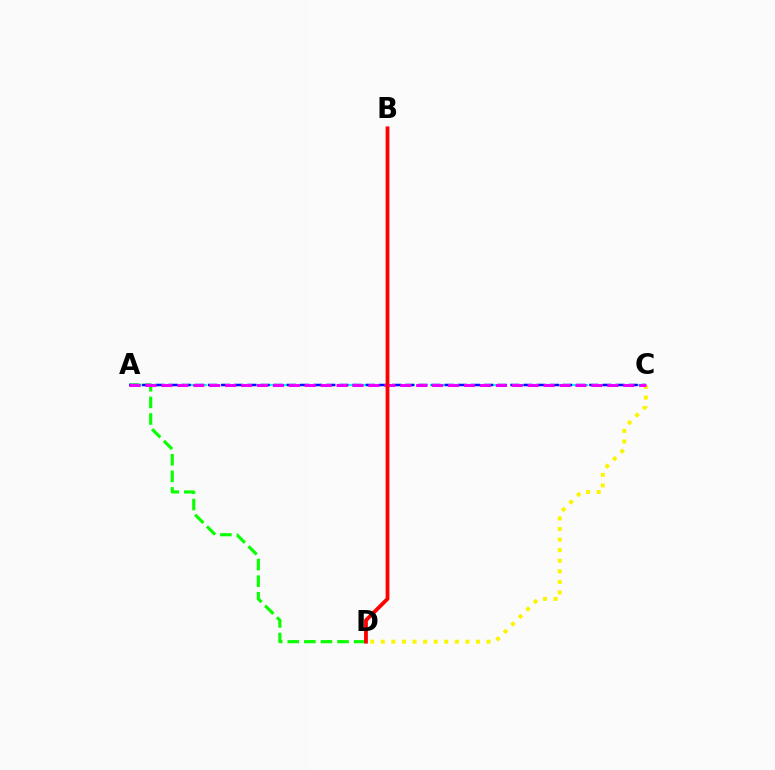{('A', 'C'): [{'color': '#00fff6', 'line_style': 'dashed', 'thickness': 1.57}, {'color': '#0010ff', 'line_style': 'dashed', 'thickness': 1.79}, {'color': '#ee00ff', 'line_style': 'dashed', 'thickness': 2.16}], ('C', 'D'): [{'color': '#fcf500', 'line_style': 'dotted', 'thickness': 2.87}], ('A', 'D'): [{'color': '#08ff00', 'line_style': 'dashed', 'thickness': 2.25}], ('B', 'D'): [{'color': '#ff0000', 'line_style': 'solid', 'thickness': 2.74}]}